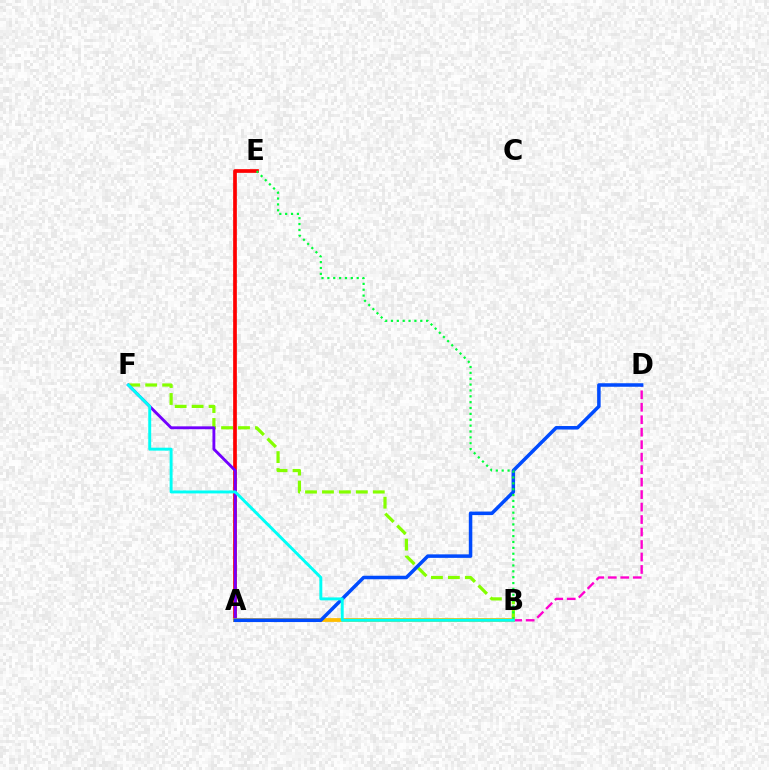{('B', 'F'): [{'color': '#84ff00', 'line_style': 'dashed', 'thickness': 2.3}, {'color': '#00fff6', 'line_style': 'solid', 'thickness': 2.11}], ('A', 'E'): [{'color': '#ff0000', 'line_style': 'solid', 'thickness': 2.66}], ('B', 'D'): [{'color': '#ff00cf', 'line_style': 'dashed', 'thickness': 1.7}], ('A', 'F'): [{'color': '#7200ff', 'line_style': 'solid', 'thickness': 2.06}], ('A', 'B'): [{'color': '#ffbd00', 'line_style': 'solid', 'thickness': 2.72}], ('A', 'D'): [{'color': '#004bff', 'line_style': 'solid', 'thickness': 2.53}], ('B', 'E'): [{'color': '#00ff39', 'line_style': 'dotted', 'thickness': 1.59}]}